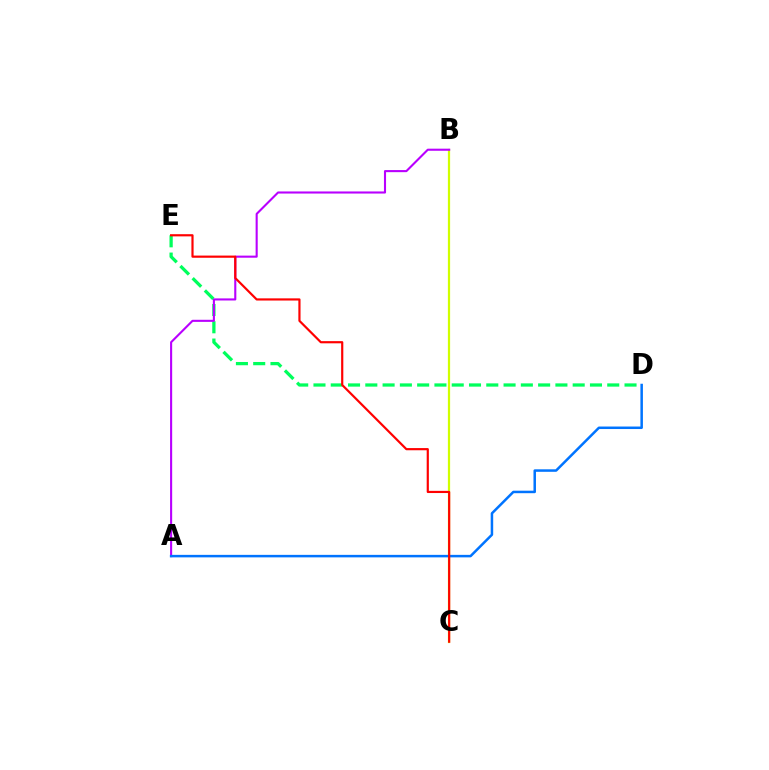{('D', 'E'): [{'color': '#00ff5c', 'line_style': 'dashed', 'thickness': 2.35}], ('B', 'C'): [{'color': '#d1ff00', 'line_style': 'solid', 'thickness': 1.61}], ('A', 'B'): [{'color': '#b900ff', 'line_style': 'solid', 'thickness': 1.51}], ('A', 'D'): [{'color': '#0074ff', 'line_style': 'solid', 'thickness': 1.8}], ('C', 'E'): [{'color': '#ff0000', 'line_style': 'solid', 'thickness': 1.57}]}